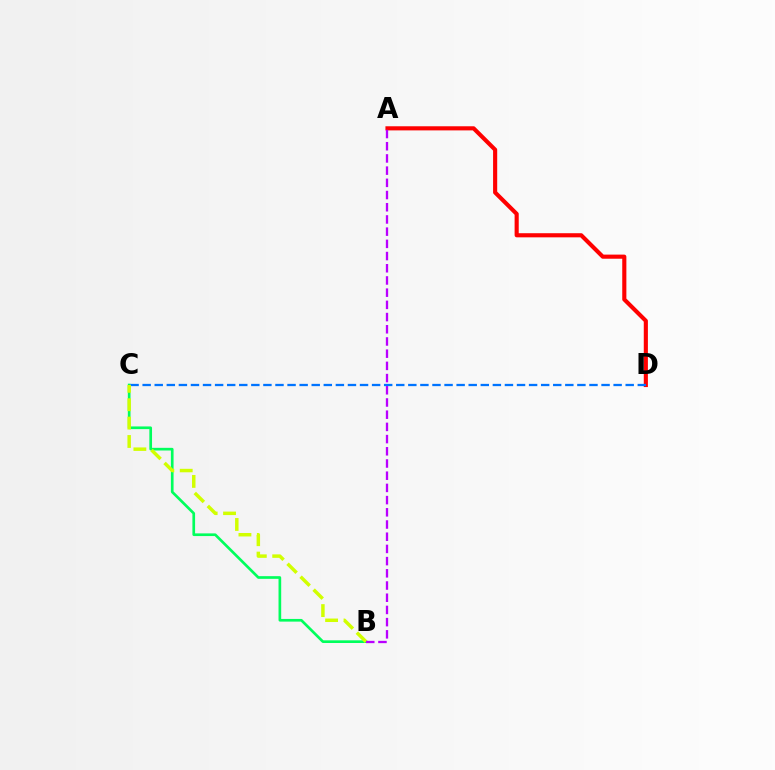{('A', 'D'): [{'color': '#ff0000', 'line_style': 'solid', 'thickness': 2.97}], ('B', 'C'): [{'color': '#00ff5c', 'line_style': 'solid', 'thickness': 1.93}, {'color': '#d1ff00', 'line_style': 'dashed', 'thickness': 2.5}], ('C', 'D'): [{'color': '#0074ff', 'line_style': 'dashed', 'thickness': 1.64}], ('A', 'B'): [{'color': '#b900ff', 'line_style': 'dashed', 'thickness': 1.66}]}